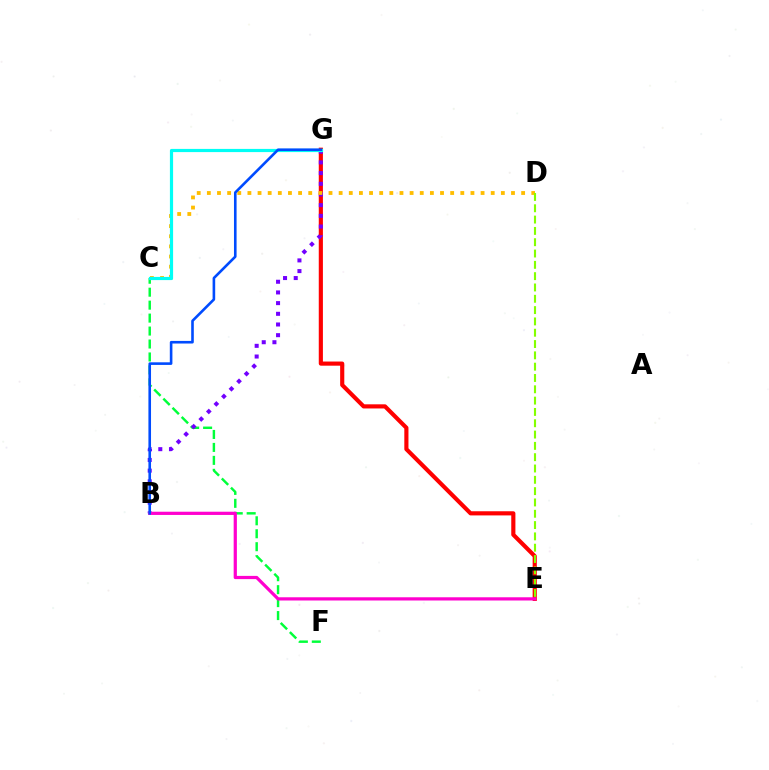{('C', 'F'): [{'color': '#00ff39', 'line_style': 'dashed', 'thickness': 1.76}], ('E', 'G'): [{'color': '#ff0000', 'line_style': 'solid', 'thickness': 2.98}], ('B', 'G'): [{'color': '#7200ff', 'line_style': 'dotted', 'thickness': 2.9}, {'color': '#004bff', 'line_style': 'solid', 'thickness': 1.88}], ('B', 'E'): [{'color': '#ff00cf', 'line_style': 'solid', 'thickness': 2.32}], ('C', 'D'): [{'color': '#ffbd00', 'line_style': 'dotted', 'thickness': 2.75}], ('C', 'G'): [{'color': '#00fff6', 'line_style': 'solid', 'thickness': 2.29}], ('D', 'E'): [{'color': '#84ff00', 'line_style': 'dashed', 'thickness': 1.54}]}